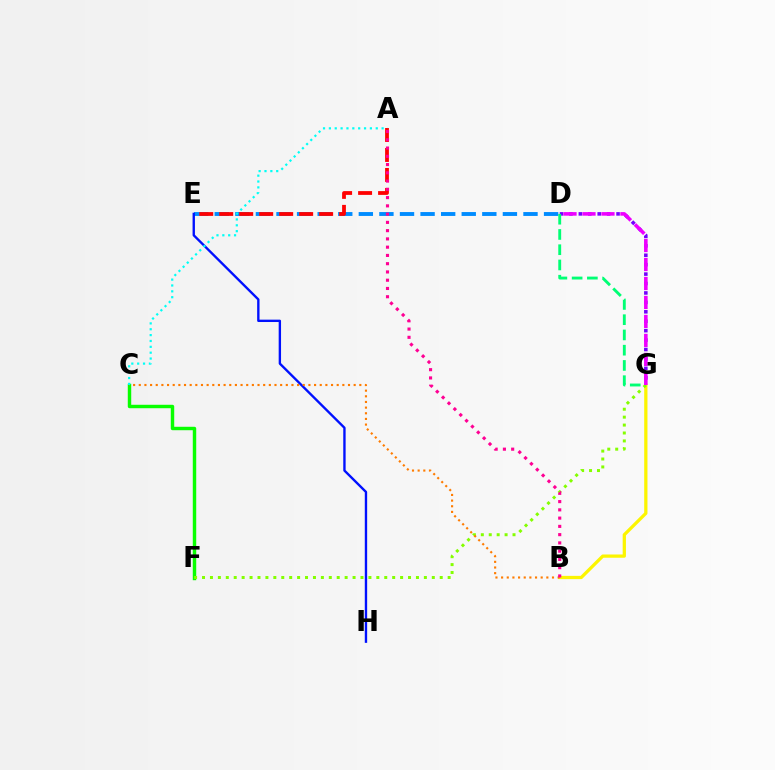{('D', 'G'): [{'color': '#7200ff', 'line_style': 'dotted', 'thickness': 2.56}, {'color': '#00ff74', 'line_style': 'dashed', 'thickness': 2.07}, {'color': '#ee00ff', 'line_style': 'dashed', 'thickness': 2.58}], ('D', 'E'): [{'color': '#008cff', 'line_style': 'dashed', 'thickness': 2.8}], ('B', 'G'): [{'color': '#fcf500', 'line_style': 'solid', 'thickness': 2.34}], ('A', 'E'): [{'color': '#ff0000', 'line_style': 'dashed', 'thickness': 2.71}], ('C', 'F'): [{'color': '#08ff00', 'line_style': 'solid', 'thickness': 2.47}], ('F', 'G'): [{'color': '#84ff00', 'line_style': 'dotted', 'thickness': 2.15}], ('E', 'H'): [{'color': '#0010ff', 'line_style': 'solid', 'thickness': 1.7}], ('B', 'C'): [{'color': '#ff7c00', 'line_style': 'dotted', 'thickness': 1.54}], ('A', 'C'): [{'color': '#00fff6', 'line_style': 'dotted', 'thickness': 1.59}], ('A', 'B'): [{'color': '#ff0094', 'line_style': 'dotted', 'thickness': 2.24}]}